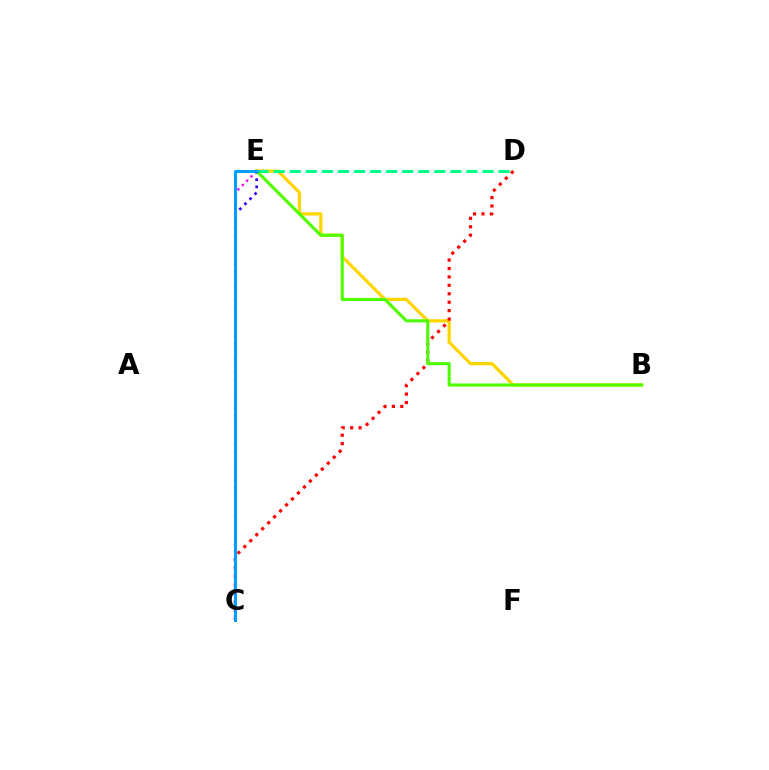{('B', 'E'): [{'color': '#ffd500', 'line_style': 'solid', 'thickness': 2.35}, {'color': '#4fff00', 'line_style': 'solid', 'thickness': 2.25}], ('D', 'E'): [{'color': '#00ff86', 'line_style': 'dashed', 'thickness': 2.18}], ('C', 'E'): [{'color': '#ff00ed', 'line_style': 'dotted', 'thickness': 1.68}, {'color': '#3700ff', 'line_style': 'dotted', 'thickness': 1.95}, {'color': '#009eff', 'line_style': 'solid', 'thickness': 2.18}], ('C', 'D'): [{'color': '#ff0000', 'line_style': 'dotted', 'thickness': 2.29}]}